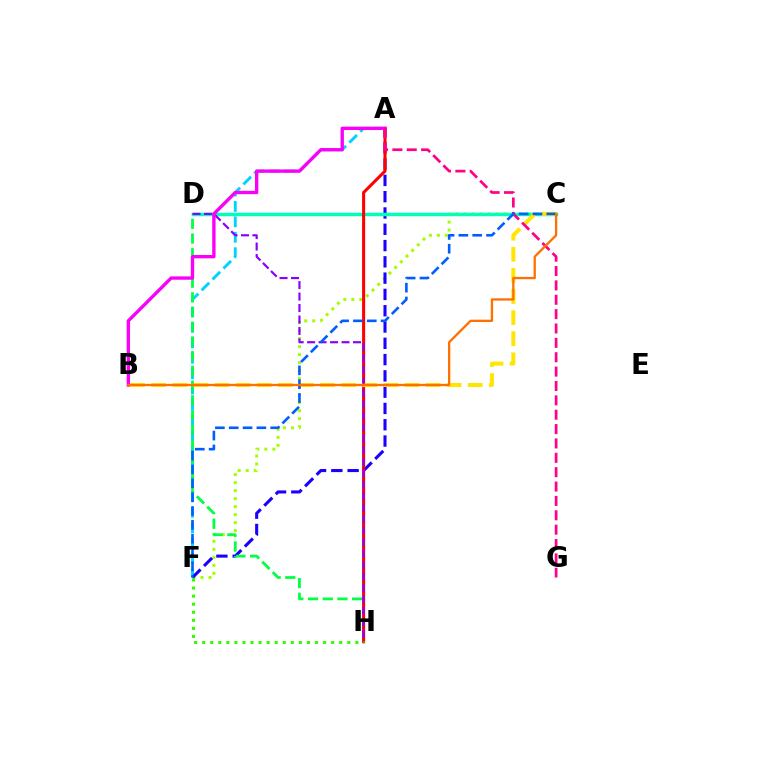{('A', 'F'): [{'color': '#00d3ff', 'line_style': 'dashed', 'thickness': 2.09}, {'color': '#1900ff', 'line_style': 'dashed', 'thickness': 2.21}], ('C', 'F'): [{'color': '#a2ff00', 'line_style': 'dotted', 'thickness': 2.18}, {'color': '#005dff', 'line_style': 'dashed', 'thickness': 1.88}], ('D', 'H'): [{'color': '#00ff45', 'line_style': 'dashed', 'thickness': 2.0}, {'color': '#8a00ff', 'line_style': 'dashed', 'thickness': 1.56}], ('C', 'D'): [{'color': '#00ffbb', 'line_style': 'solid', 'thickness': 2.5}], ('A', 'H'): [{'color': '#ff0000', 'line_style': 'solid', 'thickness': 2.2}], ('B', 'C'): [{'color': '#ffe600', 'line_style': 'dashed', 'thickness': 2.87}, {'color': '#ff7000', 'line_style': 'solid', 'thickness': 1.66}], ('A', 'B'): [{'color': '#fa00f9', 'line_style': 'solid', 'thickness': 2.41}], ('A', 'G'): [{'color': '#ff0088', 'line_style': 'dashed', 'thickness': 1.95}], ('F', 'H'): [{'color': '#31ff00', 'line_style': 'dotted', 'thickness': 2.19}]}